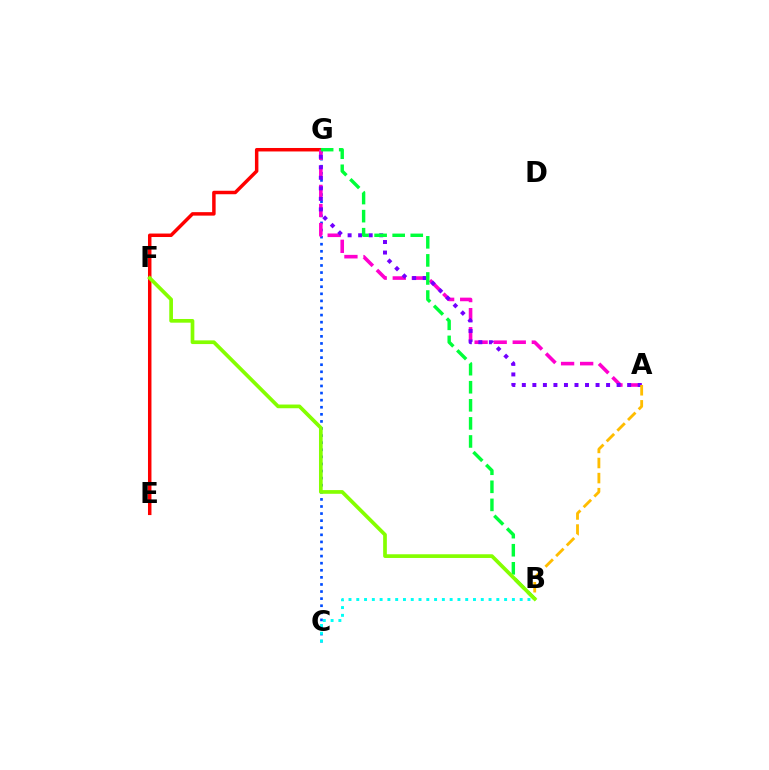{('C', 'G'): [{'color': '#004bff', 'line_style': 'dotted', 'thickness': 1.93}], ('E', 'G'): [{'color': '#ff0000', 'line_style': 'solid', 'thickness': 2.5}], ('B', 'C'): [{'color': '#00fff6', 'line_style': 'dotted', 'thickness': 2.11}], ('A', 'G'): [{'color': '#ff00cf', 'line_style': 'dashed', 'thickness': 2.59}, {'color': '#7200ff', 'line_style': 'dotted', 'thickness': 2.86}], ('A', 'B'): [{'color': '#ffbd00', 'line_style': 'dashed', 'thickness': 2.05}], ('B', 'G'): [{'color': '#00ff39', 'line_style': 'dashed', 'thickness': 2.45}], ('B', 'F'): [{'color': '#84ff00', 'line_style': 'solid', 'thickness': 2.66}]}